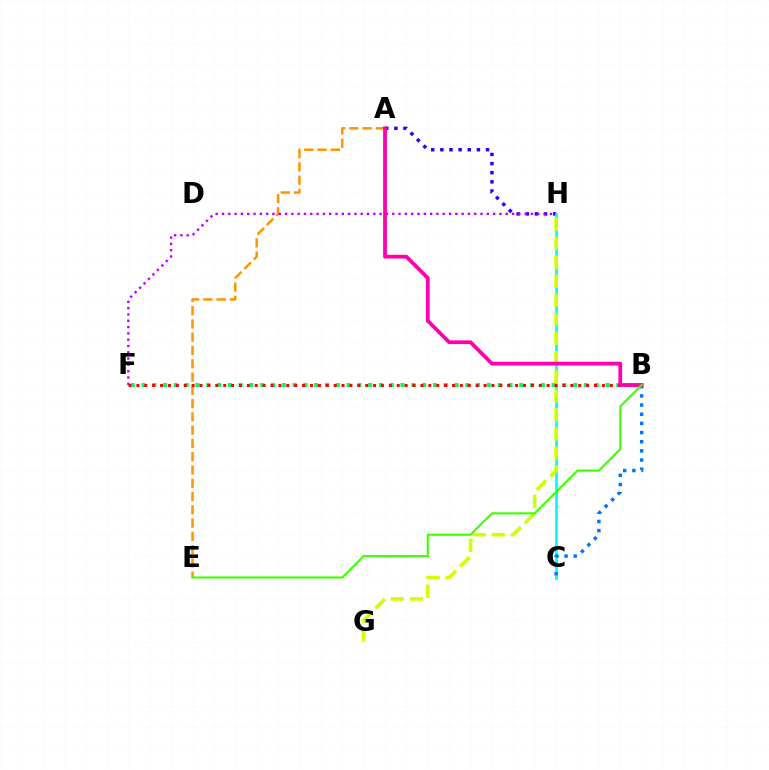{('A', 'H'): [{'color': '#2500ff', 'line_style': 'dotted', 'thickness': 2.48}], ('A', 'E'): [{'color': '#ff9400', 'line_style': 'dashed', 'thickness': 1.8}], ('C', 'H'): [{'color': '#00fff6', 'line_style': 'solid', 'thickness': 1.99}], ('B', 'C'): [{'color': '#0074ff', 'line_style': 'dotted', 'thickness': 2.49}], ('B', 'F'): [{'color': '#00ff5c', 'line_style': 'dotted', 'thickness': 2.93}, {'color': '#ff0000', 'line_style': 'dotted', 'thickness': 2.14}], ('G', 'H'): [{'color': '#d1ff00', 'line_style': 'dashed', 'thickness': 2.59}], ('F', 'H'): [{'color': '#b900ff', 'line_style': 'dotted', 'thickness': 1.71}], ('A', 'B'): [{'color': '#ff00ac', 'line_style': 'solid', 'thickness': 2.71}], ('B', 'E'): [{'color': '#3dff00', 'line_style': 'solid', 'thickness': 1.51}]}